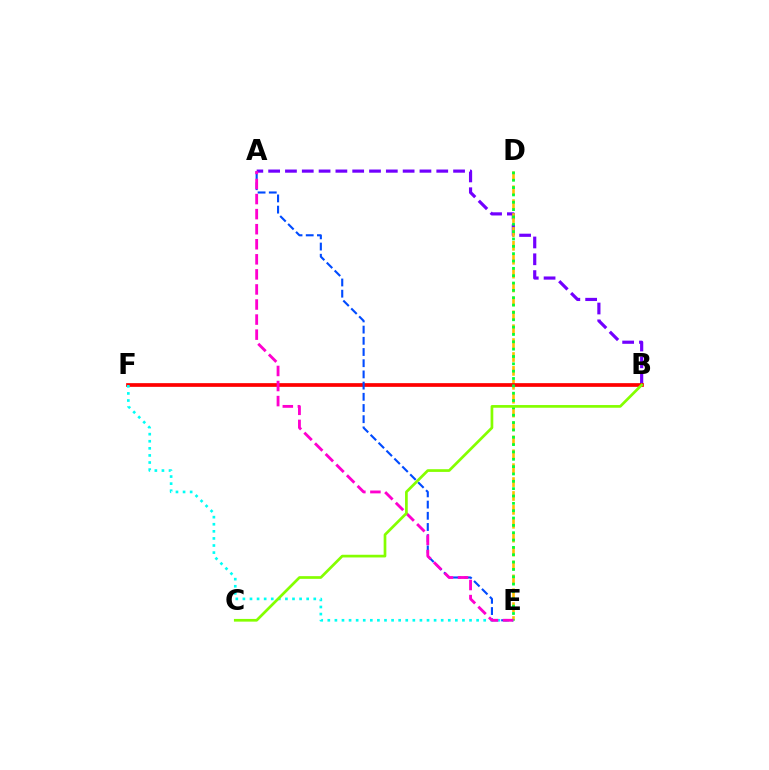{('A', 'B'): [{'color': '#7200ff', 'line_style': 'dashed', 'thickness': 2.28}], ('D', 'E'): [{'color': '#ffbd00', 'line_style': 'dashed', 'thickness': 1.89}, {'color': '#00ff39', 'line_style': 'dotted', 'thickness': 2.0}], ('B', 'F'): [{'color': '#ff0000', 'line_style': 'solid', 'thickness': 2.67}], ('A', 'E'): [{'color': '#004bff', 'line_style': 'dashed', 'thickness': 1.52}, {'color': '#ff00cf', 'line_style': 'dashed', 'thickness': 2.05}], ('E', 'F'): [{'color': '#00fff6', 'line_style': 'dotted', 'thickness': 1.93}], ('B', 'C'): [{'color': '#84ff00', 'line_style': 'solid', 'thickness': 1.95}]}